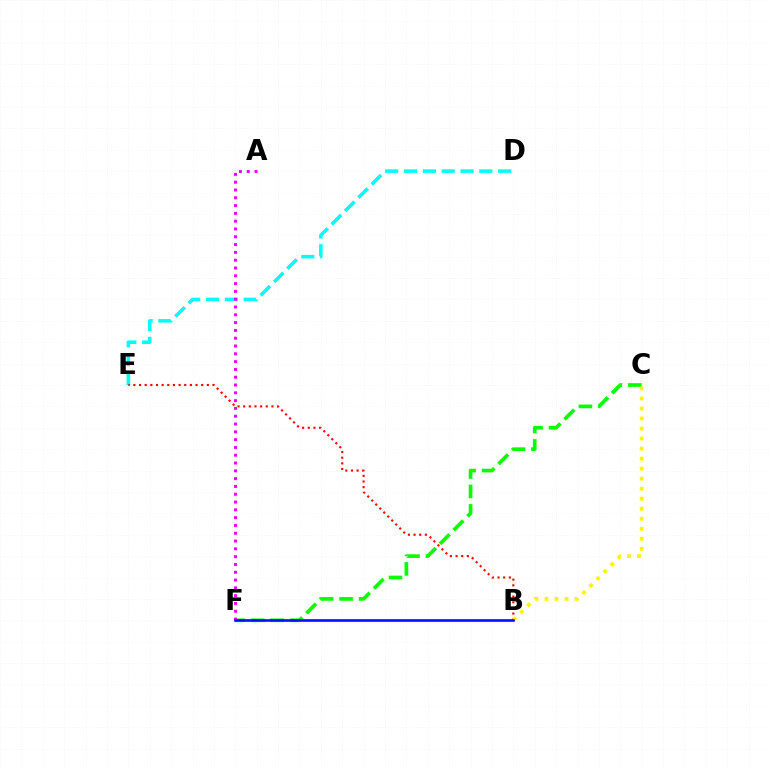{('C', 'F'): [{'color': '#08ff00', 'line_style': 'dashed', 'thickness': 2.64}], ('D', 'E'): [{'color': '#00fff6', 'line_style': 'dashed', 'thickness': 2.56}], ('B', 'E'): [{'color': '#ff0000', 'line_style': 'dotted', 'thickness': 1.54}], ('B', 'C'): [{'color': '#fcf500', 'line_style': 'dotted', 'thickness': 2.72}], ('A', 'F'): [{'color': '#ee00ff', 'line_style': 'dotted', 'thickness': 2.12}], ('B', 'F'): [{'color': '#0010ff', 'line_style': 'solid', 'thickness': 1.88}]}